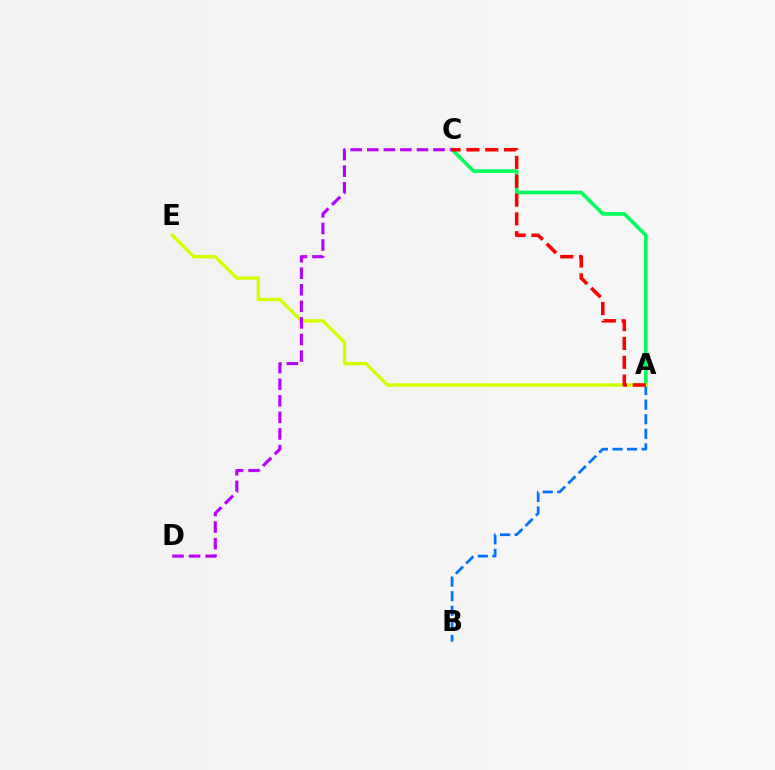{('A', 'B'): [{'color': '#0074ff', 'line_style': 'dashed', 'thickness': 1.98}], ('A', 'C'): [{'color': '#00ff5c', 'line_style': 'solid', 'thickness': 2.61}, {'color': '#ff0000', 'line_style': 'dashed', 'thickness': 2.56}], ('A', 'E'): [{'color': '#d1ff00', 'line_style': 'solid', 'thickness': 2.43}], ('C', 'D'): [{'color': '#b900ff', 'line_style': 'dashed', 'thickness': 2.25}]}